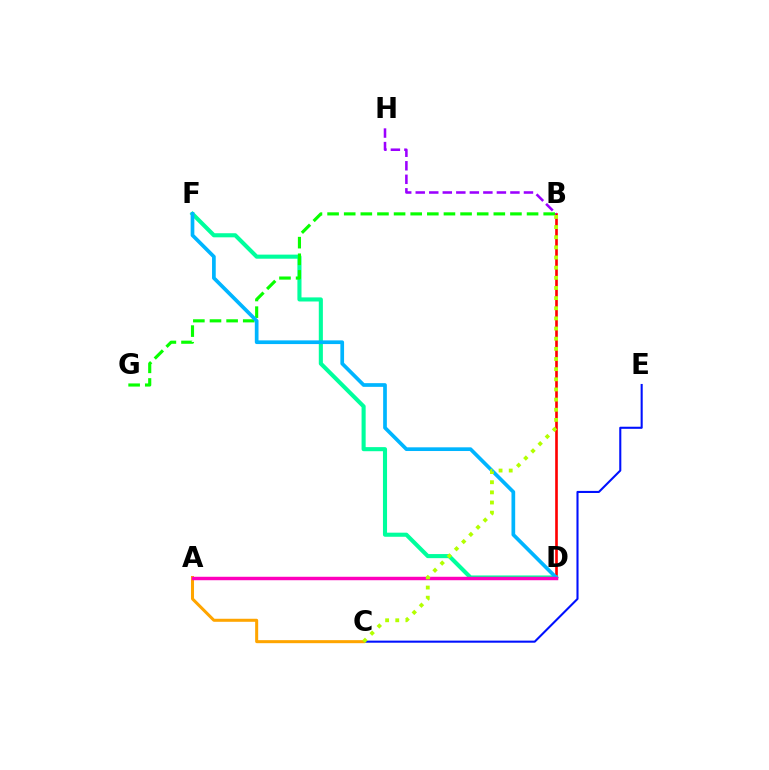{('B', 'D'): [{'color': '#ff0000', 'line_style': 'solid', 'thickness': 1.9}], ('D', 'F'): [{'color': '#00ff9d', 'line_style': 'solid', 'thickness': 2.95}, {'color': '#00b5ff', 'line_style': 'solid', 'thickness': 2.66}], ('B', 'G'): [{'color': '#08ff00', 'line_style': 'dashed', 'thickness': 2.26}], ('B', 'H'): [{'color': '#9b00ff', 'line_style': 'dashed', 'thickness': 1.84}], ('C', 'E'): [{'color': '#0010ff', 'line_style': 'solid', 'thickness': 1.5}], ('A', 'C'): [{'color': '#ffa500', 'line_style': 'solid', 'thickness': 2.18}], ('A', 'D'): [{'color': '#ff00bd', 'line_style': 'solid', 'thickness': 2.48}], ('B', 'C'): [{'color': '#b3ff00', 'line_style': 'dotted', 'thickness': 2.76}]}